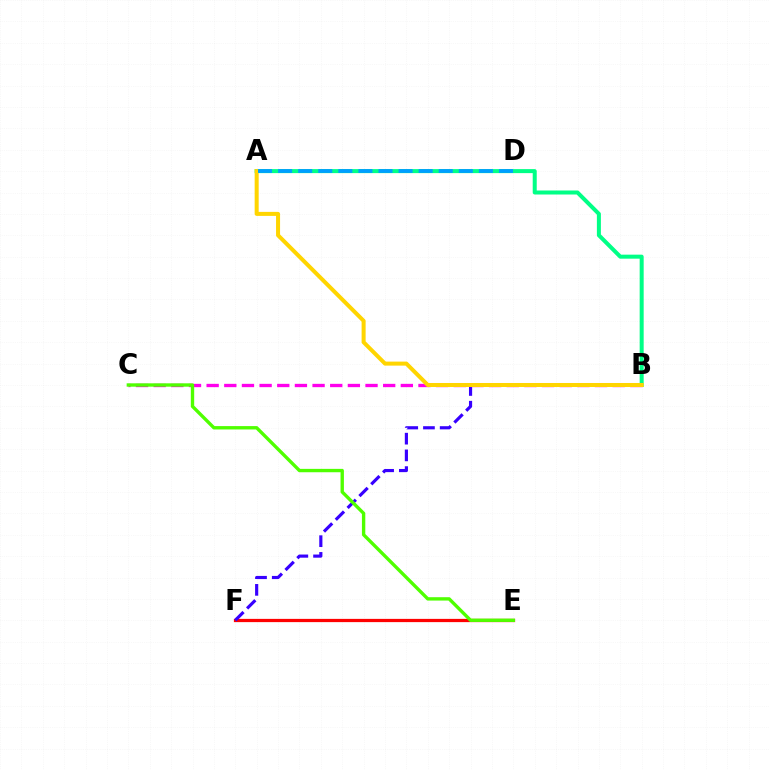{('E', 'F'): [{'color': '#ff0000', 'line_style': 'solid', 'thickness': 2.33}], ('B', 'F'): [{'color': '#3700ff', 'line_style': 'dashed', 'thickness': 2.27}], ('B', 'C'): [{'color': '#ff00ed', 'line_style': 'dashed', 'thickness': 2.4}], ('A', 'B'): [{'color': '#00ff86', 'line_style': 'solid', 'thickness': 2.89}, {'color': '#ffd500', 'line_style': 'solid', 'thickness': 2.89}], ('C', 'E'): [{'color': '#4fff00', 'line_style': 'solid', 'thickness': 2.43}], ('A', 'D'): [{'color': '#009eff', 'line_style': 'dashed', 'thickness': 2.73}]}